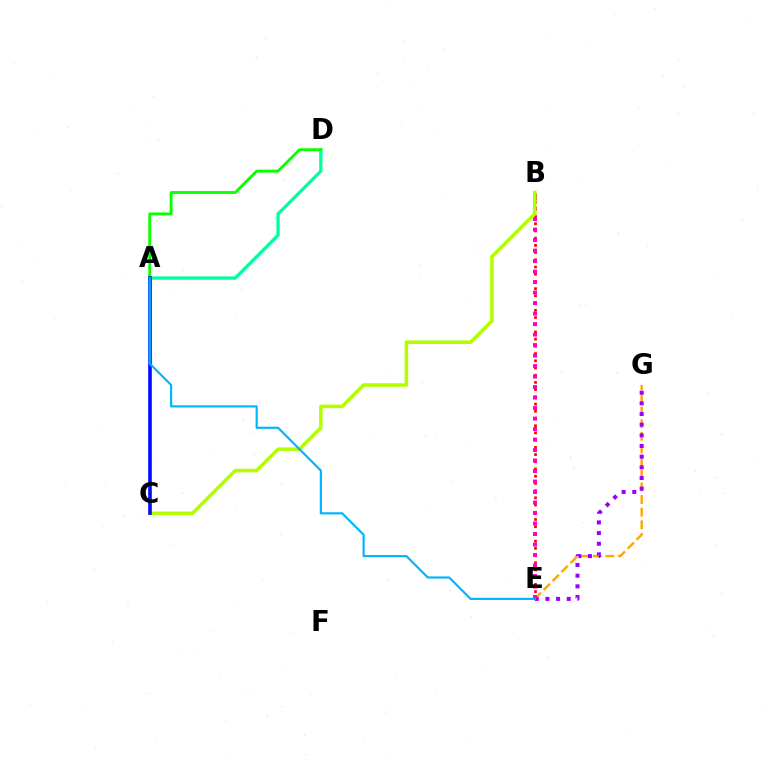{('A', 'D'): [{'color': '#00ff9d', 'line_style': 'solid', 'thickness': 2.38}, {'color': '#08ff00', 'line_style': 'solid', 'thickness': 2.05}], ('E', 'G'): [{'color': '#ffa500', 'line_style': 'dashed', 'thickness': 1.72}, {'color': '#9b00ff', 'line_style': 'dotted', 'thickness': 2.9}], ('B', 'E'): [{'color': '#ff0000', 'line_style': 'dotted', 'thickness': 1.96}, {'color': '#ff00bd', 'line_style': 'dotted', 'thickness': 2.85}], ('B', 'C'): [{'color': '#b3ff00', 'line_style': 'solid', 'thickness': 2.57}], ('A', 'C'): [{'color': '#0010ff', 'line_style': 'solid', 'thickness': 2.62}], ('A', 'E'): [{'color': '#00b5ff', 'line_style': 'solid', 'thickness': 1.56}]}